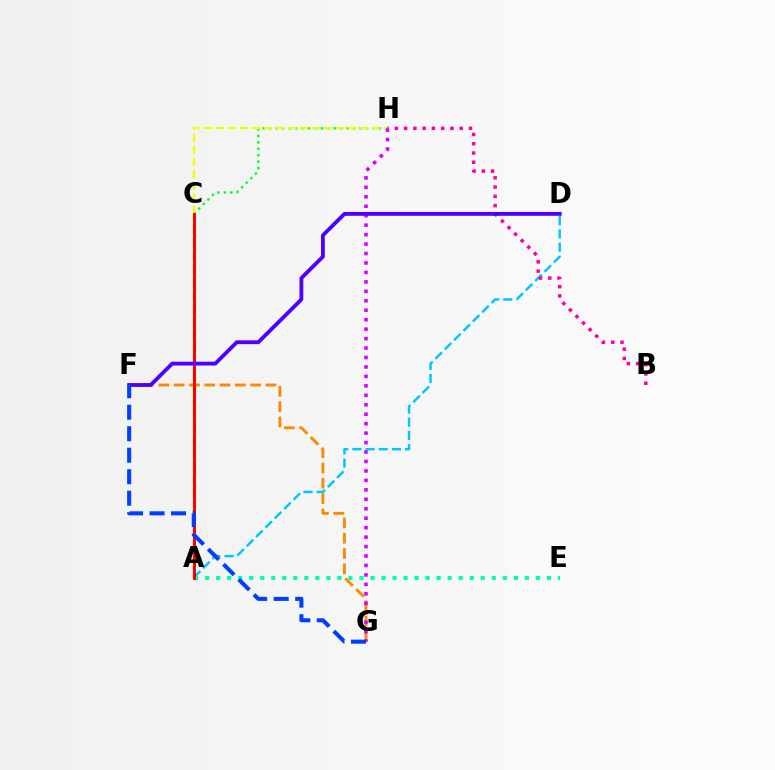{('A', 'C'): [{'color': '#66ff00', 'line_style': 'dashed', 'thickness': 1.8}, {'color': '#ff0000', 'line_style': 'solid', 'thickness': 2.18}], ('A', 'D'): [{'color': '#00c7ff', 'line_style': 'dashed', 'thickness': 1.79}], ('C', 'H'): [{'color': '#00ff27', 'line_style': 'dotted', 'thickness': 1.76}, {'color': '#eeff00', 'line_style': 'dashed', 'thickness': 1.63}], ('F', 'G'): [{'color': '#ff8800', 'line_style': 'dashed', 'thickness': 2.08}, {'color': '#003fff', 'line_style': 'dashed', 'thickness': 2.92}], ('B', 'H'): [{'color': '#ff00a0', 'line_style': 'dotted', 'thickness': 2.52}], ('G', 'H'): [{'color': '#d600ff', 'line_style': 'dotted', 'thickness': 2.57}], ('A', 'E'): [{'color': '#00ffaf', 'line_style': 'dotted', 'thickness': 3.0}], ('D', 'F'): [{'color': '#4f00ff', 'line_style': 'solid', 'thickness': 2.76}]}